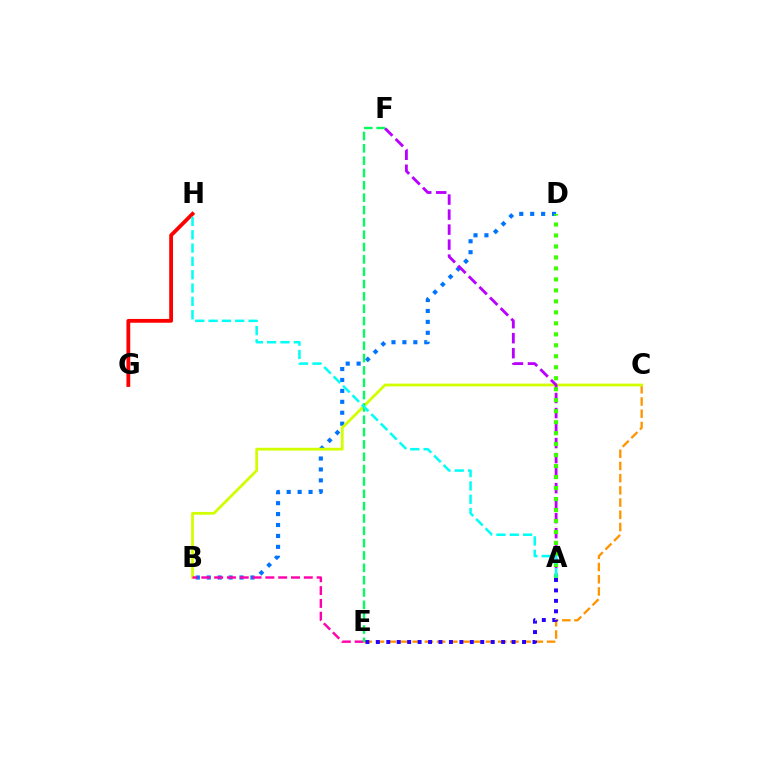{('B', 'D'): [{'color': '#0074ff', 'line_style': 'dotted', 'thickness': 2.97}], ('G', 'H'): [{'color': '#ff0000', 'line_style': 'solid', 'thickness': 2.74}], ('C', 'E'): [{'color': '#ff9400', 'line_style': 'dashed', 'thickness': 1.66}], ('B', 'C'): [{'color': '#d1ff00', 'line_style': 'solid', 'thickness': 2.0}], ('A', 'F'): [{'color': '#b900ff', 'line_style': 'dashed', 'thickness': 2.04}], ('B', 'E'): [{'color': '#ff00ac', 'line_style': 'dashed', 'thickness': 1.74}], ('E', 'F'): [{'color': '#00ff5c', 'line_style': 'dashed', 'thickness': 1.68}], ('A', 'D'): [{'color': '#3dff00', 'line_style': 'dotted', 'thickness': 2.98}], ('A', 'E'): [{'color': '#2500ff', 'line_style': 'dotted', 'thickness': 2.84}], ('A', 'H'): [{'color': '#00fff6', 'line_style': 'dashed', 'thickness': 1.81}]}